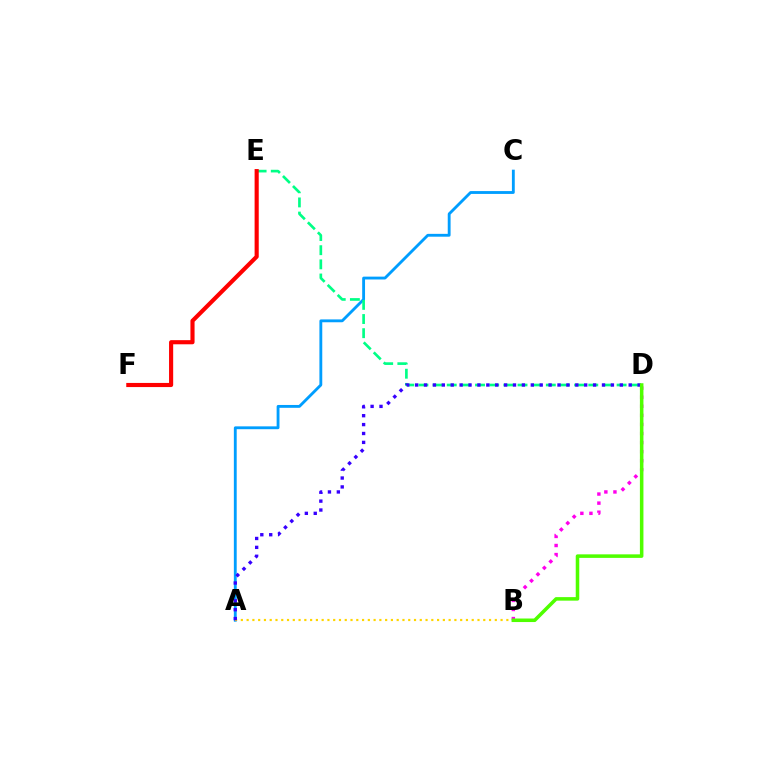{('A', 'C'): [{'color': '#009eff', 'line_style': 'solid', 'thickness': 2.05}], ('D', 'E'): [{'color': '#00ff86', 'line_style': 'dashed', 'thickness': 1.92}], ('A', 'B'): [{'color': '#ffd500', 'line_style': 'dotted', 'thickness': 1.57}], ('E', 'F'): [{'color': '#ff0000', 'line_style': 'solid', 'thickness': 2.98}], ('B', 'D'): [{'color': '#ff00ed', 'line_style': 'dotted', 'thickness': 2.47}, {'color': '#4fff00', 'line_style': 'solid', 'thickness': 2.55}], ('A', 'D'): [{'color': '#3700ff', 'line_style': 'dotted', 'thickness': 2.42}]}